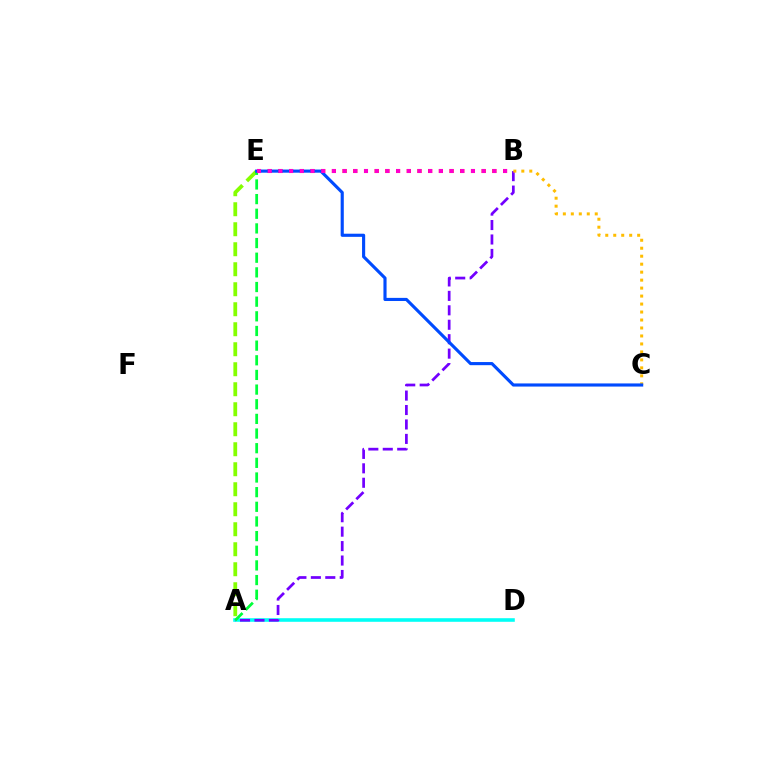{('A', 'D'): [{'color': '#00fff6', 'line_style': 'solid', 'thickness': 2.58}], ('A', 'B'): [{'color': '#7200ff', 'line_style': 'dashed', 'thickness': 1.96}], ('A', 'E'): [{'color': '#84ff00', 'line_style': 'dashed', 'thickness': 2.72}, {'color': '#00ff39', 'line_style': 'dashed', 'thickness': 1.99}], ('B', 'E'): [{'color': '#ff0000', 'line_style': 'dotted', 'thickness': 2.91}, {'color': '#ff00cf', 'line_style': 'dotted', 'thickness': 2.91}], ('B', 'C'): [{'color': '#ffbd00', 'line_style': 'dotted', 'thickness': 2.17}], ('C', 'E'): [{'color': '#004bff', 'line_style': 'solid', 'thickness': 2.25}]}